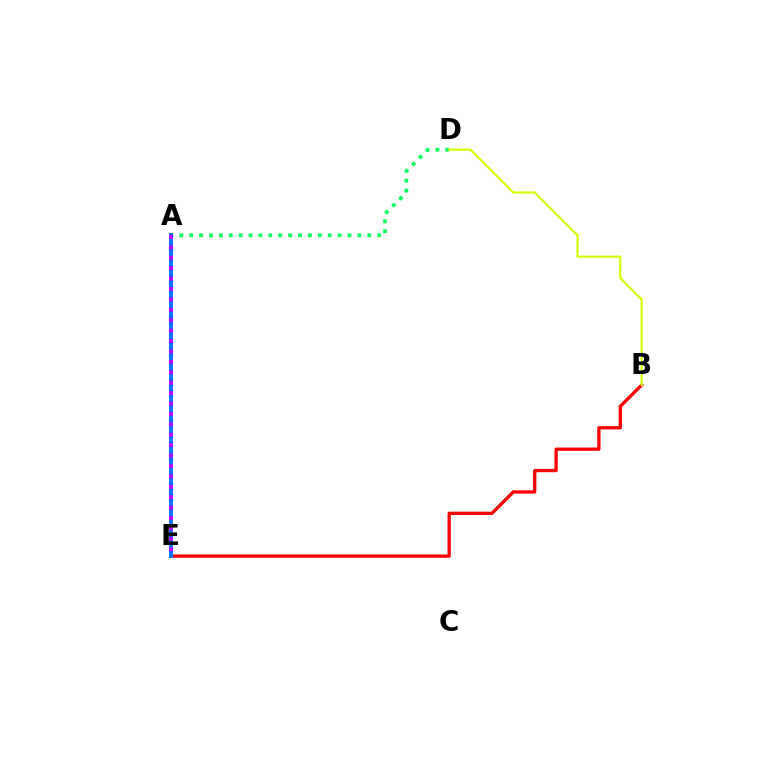{('B', 'E'): [{'color': '#ff0000', 'line_style': 'solid', 'thickness': 2.37}], ('A', 'D'): [{'color': '#00ff5c', 'line_style': 'dotted', 'thickness': 2.69}], ('A', 'E'): [{'color': '#0074ff', 'line_style': 'solid', 'thickness': 2.84}, {'color': '#b900ff', 'line_style': 'dotted', 'thickness': 2.83}], ('B', 'D'): [{'color': '#d1ff00', 'line_style': 'solid', 'thickness': 1.54}]}